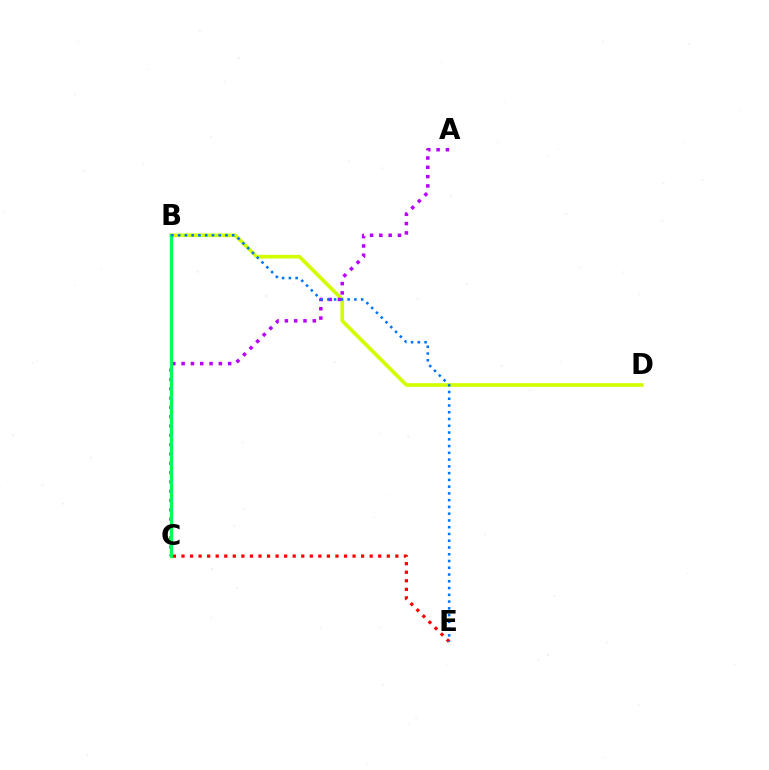{('B', 'D'): [{'color': '#d1ff00', 'line_style': 'solid', 'thickness': 2.62}], ('A', 'C'): [{'color': '#b900ff', 'line_style': 'dotted', 'thickness': 2.53}], ('C', 'E'): [{'color': '#ff0000', 'line_style': 'dotted', 'thickness': 2.32}], ('B', 'C'): [{'color': '#00ff5c', 'line_style': 'solid', 'thickness': 2.32}], ('B', 'E'): [{'color': '#0074ff', 'line_style': 'dotted', 'thickness': 1.84}]}